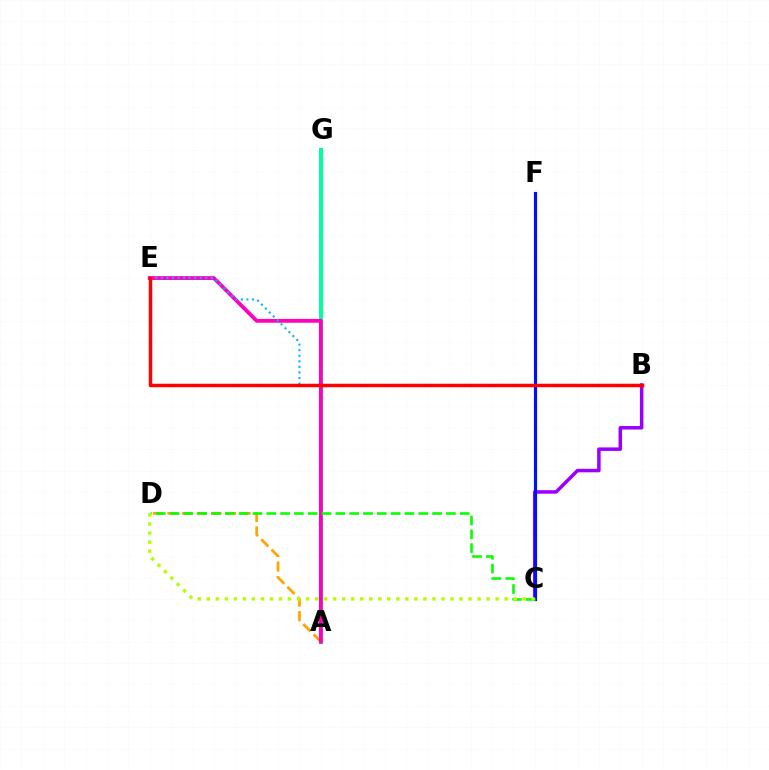{('A', 'D'): [{'color': '#ffa500', 'line_style': 'dashed', 'thickness': 1.99}], ('B', 'C'): [{'color': '#9b00ff', 'line_style': 'solid', 'thickness': 2.52}], ('C', 'F'): [{'color': '#0010ff', 'line_style': 'solid', 'thickness': 2.27}], ('A', 'G'): [{'color': '#00ff9d', 'line_style': 'solid', 'thickness': 2.89}], ('A', 'E'): [{'color': '#ff00bd', 'line_style': 'solid', 'thickness': 2.75}], ('C', 'D'): [{'color': '#08ff00', 'line_style': 'dashed', 'thickness': 1.88}, {'color': '#b3ff00', 'line_style': 'dotted', 'thickness': 2.45}], ('B', 'E'): [{'color': '#00b5ff', 'line_style': 'dotted', 'thickness': 1.51}, {'color': '#ff0000', 'line_style': 'solid', 'thickness': 2.51}]}